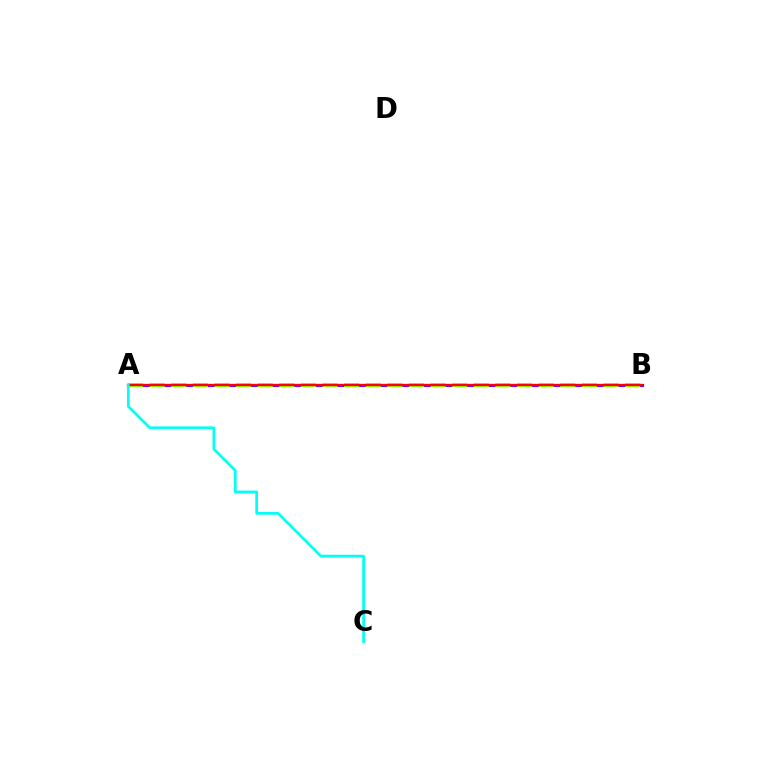{('A', 'B'): [{'color': '#7200ff', 'line_style': 'solid', 'thickness': 2.25}, {'color': '#84ff00', 'line_style': 'dashed', 'thickness': 2.94}, {'color': '#ff0000', 'line_style': 'solid', 'thickness': 1.58}], ('A', 'C'): [{'color': '#00fff6', 'line_style': 'solid', 'thickness': 1.96}]}